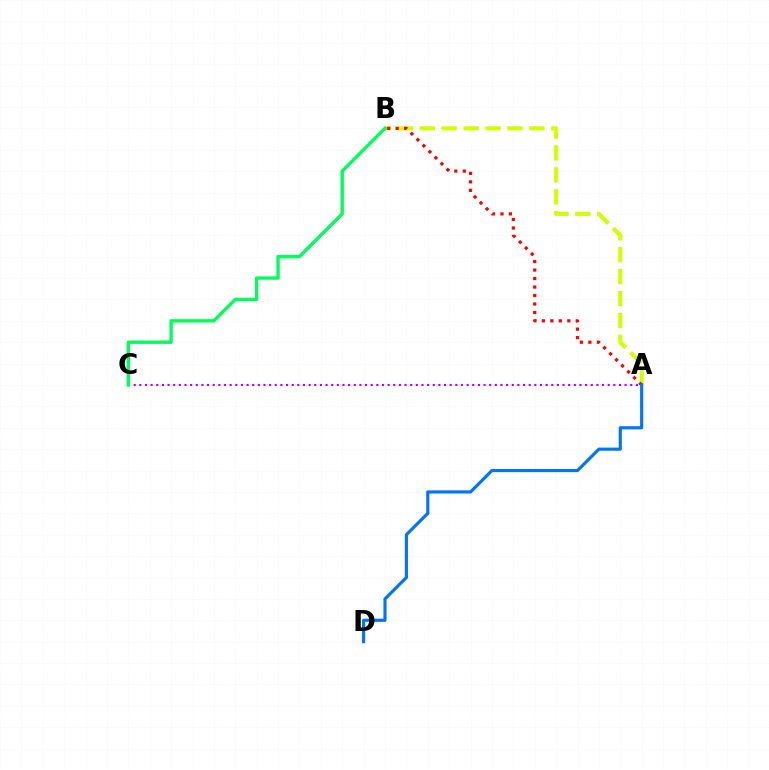{('A', 'C'): [{'color': '#b900ff', 'line_style': 'dotted', 'thickness': 1.53}], ('A', 'B'): [{'color': '#d1ff00', 'line_style': 'dashed', 'thickness': 2.98}, {'color': '#ff0000', 'line_style': 'dotted', 'thickness': 2.31}], ('A', 'D'): [{'color': '#0074ff', 'line_style': 'solid', 'thickness': 2.27}], ('B', 'C'): [{'color': '#00ff5c', 'line_style': 'solid', 'thickness': 2.42}]}